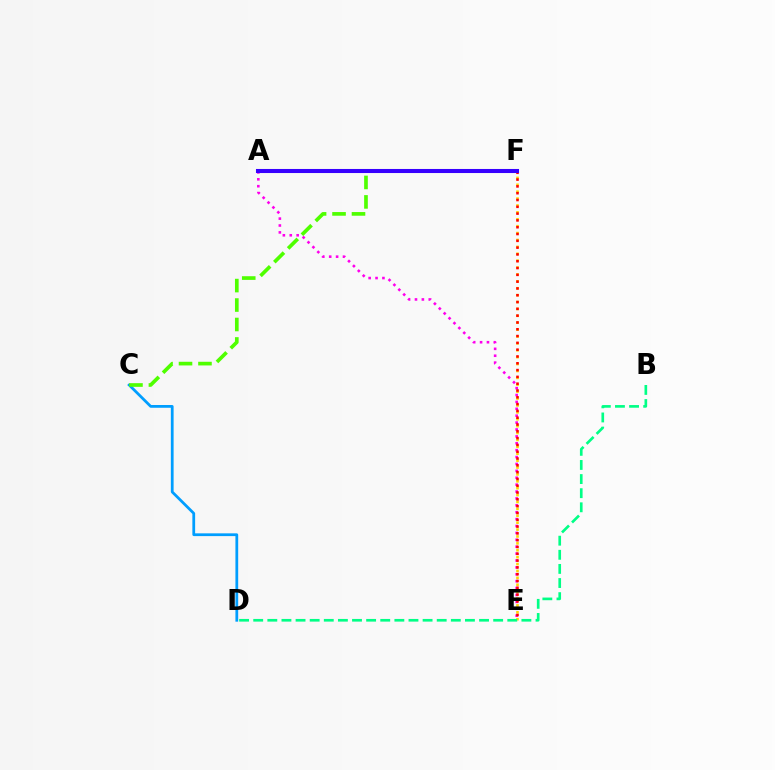{('A', 'E'): [{'color': '#ff00ed', 'line_style': 'dotted', 'thickness': 1.87}], ('C', 'D'): [{'color': '#009eff', 'line_style': 'solid', 'thickness': 1.99}], ('C', 'F'): [{'color': '#4fff00', 'line_style': 'dashed', 'thickness': 2.64}], ('E', 'F'): [{'color': '#ffd500', 'line_style': 'dotted', 'thickness': 1.87}, {'color': '#ff0000', 'line_style': 'dotted', 'thickness': 1.85}], ('A', 'F'): [{'color': '#3700ff', 'line_style': 'solid', 'thickness': 2.92}], ('B', 'D'): [{'color': '#00ff86', 'line_style': 'dashed', 'thickness': 1.92}]}